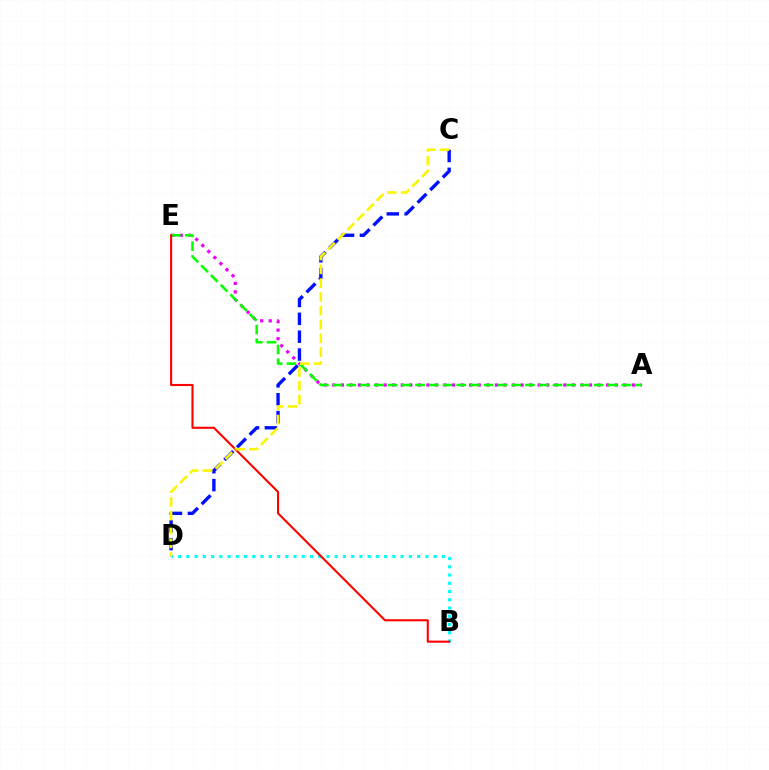{('A', 'E'): [{'color': '#ee00ff', 'line_style': 'dotted', 'thickness': 2.33}, {'color': '#08ff00', 'line_style': 'dashed', 'thickness': 1.87}], ('C', 'D'): [{'color': '#0010ff', 'line_style': 'dashed', 'thickness': 2.43}, {'color': '#fcf500', 'line_style': 'dashed', 'thickness': 1.87}], ('B', 'D'): [{'color': '#00fff6', 'line_style': 'dotted', 'thickness': 2.24}], ('B', 'E'): [{'color': '#ff0000', 'line_style': 'solid', 'thickness': 1.51}]}